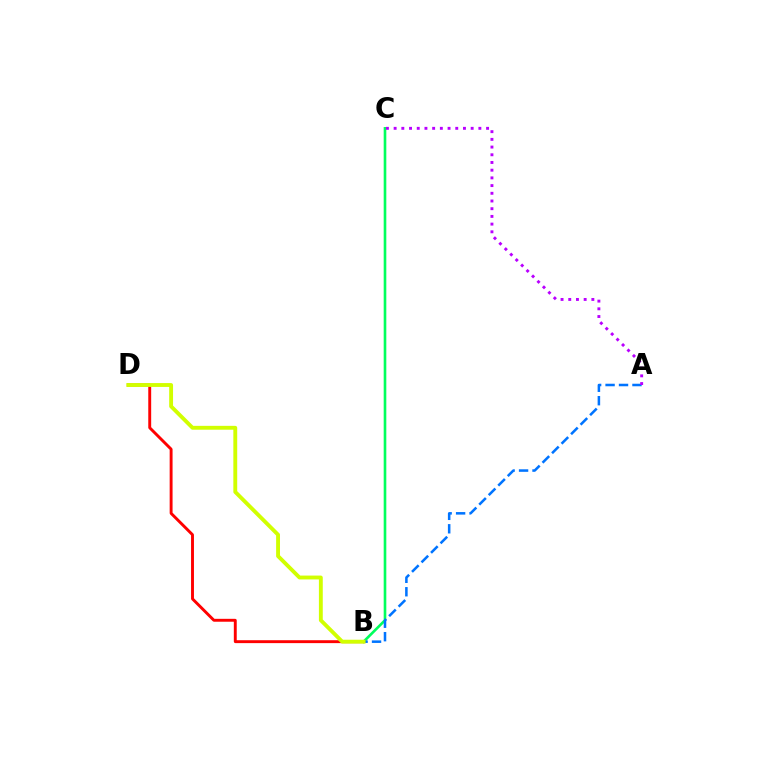{('B', 'C'): [{'color': '#00ff5c', 'line_style': 'solid', 'thickness': 1.89}], ('A', 'B'): [{'color': '#0074ff', 'line_style': 'dashed', 'thickness': 1.83}], ('B', 'D'): [{'color': '#ff0000', 'line_style': 'solid', 'thickness': 2.09}, {'color': '#d1ff00', 'line_style': 'solid', 'thickness': 2.78}], ('A', 'C'): [{'color': '#b900ff', 'line_style': 'dotted', 'thickness': 2.09}]}